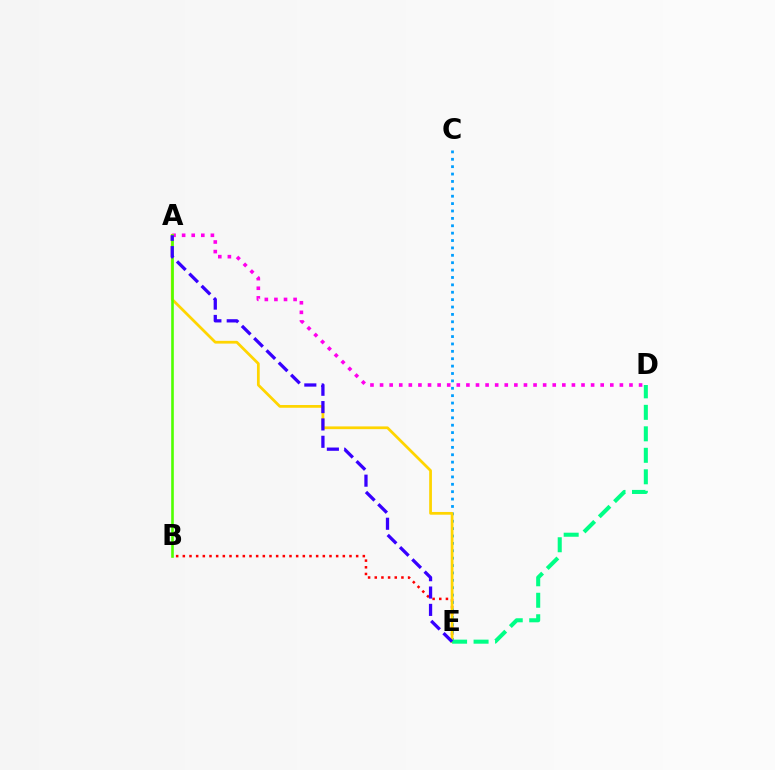{('B', 'E'): [{'color': '#ff0000', 'line_style': 'dotted', 'thickness': 1.81}], ('A', 'D'): [{'color': '#ff00ed', 'line_style': 'dotted', 'thickness': 2.61}], ('C', 'E'): [{'color': '#009eff', 'line_style': 'dotted', 'thickness': 2.01}], ('A', 'E'): [{'color': '#ffd500', 'line_style': 'solid', 'thickness': 1.98}, {'color': '#3700ff', 'line_style': 'dashed', 'thickness': 2.36}], ('A', 'B'): [{'color': '#4fff00', 'line_style': 'solid', 'thickness': 1.88}], ('D', 'E'): [{'color': '#00ff86', 'line_style': 'dashed', 'thickness': 2.92}]}